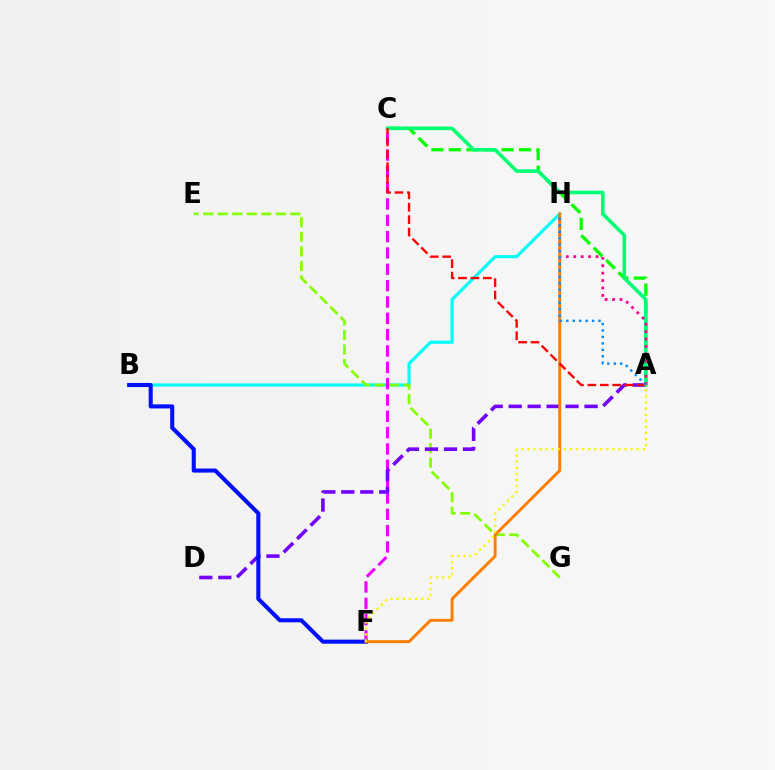{('B', 'H'): [{'color': '#00fff6', 'line_style': 'solid', 'thickness': 2.28}], ('A', 'C'): [{'color': '#08ff00', 'line_style': 'dashed', 'thickness': 2.38}, {'color': '#00ff74', 'line_style': 'solid', 'thickness': 2.59}, {'color': '#ff0000', 'line_style': 'dashed', 'thickness': 1.69}], ('E', 'G'): [{'color': '#84ff00', 'line_style': 'dashed', 'thickness': 1.97}], ('C', 'F'): [{'color': '#ee00ff', 'line_style': 'dashed', 'thickness': 2.22}], ('A', 'D'): [{'color': '#7200ff', 'line_style': 'dashed', 'thickness': 2.58}], ('B', 'F'): [{'color': '#0010ff', 'line_style': 'solid', 'thickness': 2.93}], ('A', 'H'): [{'color': '#ff0094', 'line_style': 'dotted', 'thickness': 2.02}, {'color': '#008cff', 'line_style': 'dotted', 'thickness': 1.75}], ('F', 'H'): [{'color': '#ff7c00', 'line_style': 'solid', 'thickness': 2.09}], ('A', 'F'): [{'color': '#fcf500', 'line_style': 'dotted', 'thickness': 1.65}]}